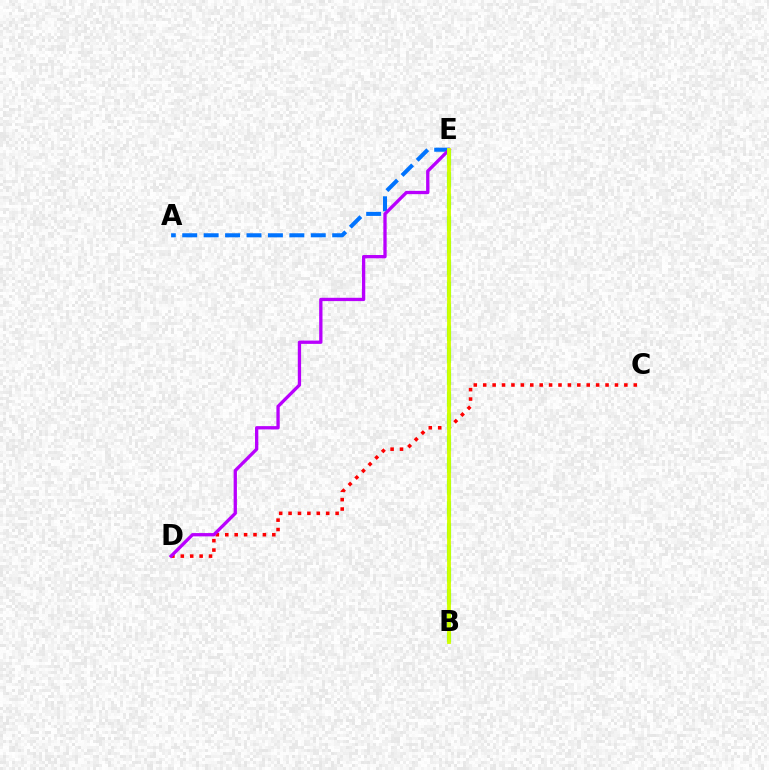{('A', 'E'): [{'color': '#0074ff', 'line_style': 'dashed', 'thickness': 2.91}], ('C', 'D'): [{'color': '#ff0000', 'line_style': 'dotted', 'thickness': 2.56}], ('D', 'E'): [{'color': '#b900ff', 'line_style': 'solid', 'thickness': 2.38}], ('B', 'E'): [{'color': '#00ff5c', 'line_style': 'dashed', 'thickness': 2.98}, {'color': '#d1ff00', 'line_style': 'solid', 'thickness': 2.75}]}